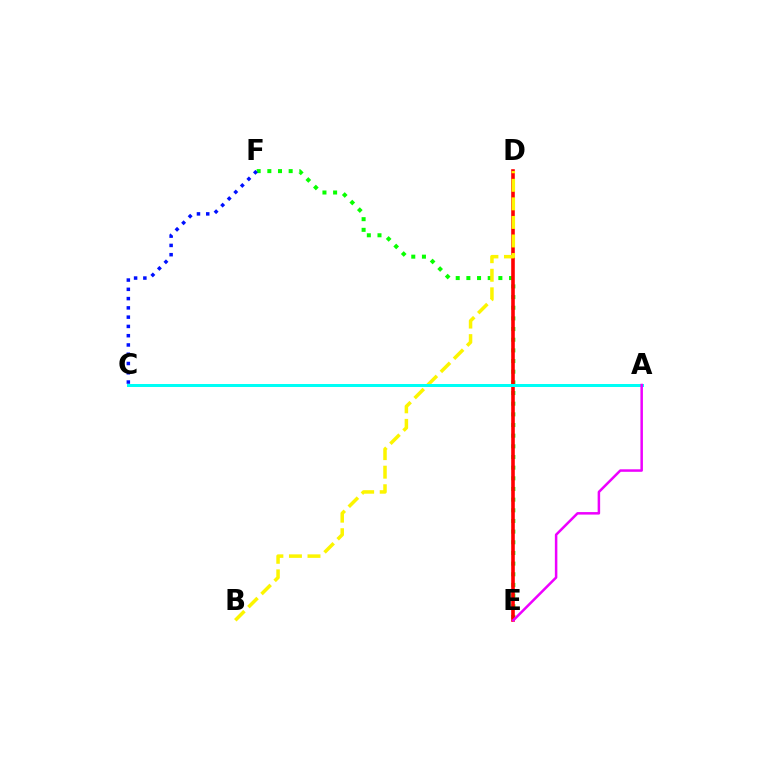{('E', 'F'): [{'color': '#08ff00', 'line_style': 'dotted', 'thickness': 2.9}], ('D', 'E'): [{'color': '#ff0000', 'line_style': 'solid', 'thickness': 2.6}], ('B', 'D'): [{'color': '#fcf500', 'line_style': 'dashed', 'thickness': 2.52}], ('A', 'C'): [{'color': '#00fff6', 'line_style': 'solid', 'thickness': 2.16}], ('A', 'E'): [{'color': '#ee00ff', 'line_style': 'solid', 'thickness': 1.81}], ('C', 'F'): [{'color': '#0010ff', 'line_style': 'dotted', 'thickness': 2.52}]}